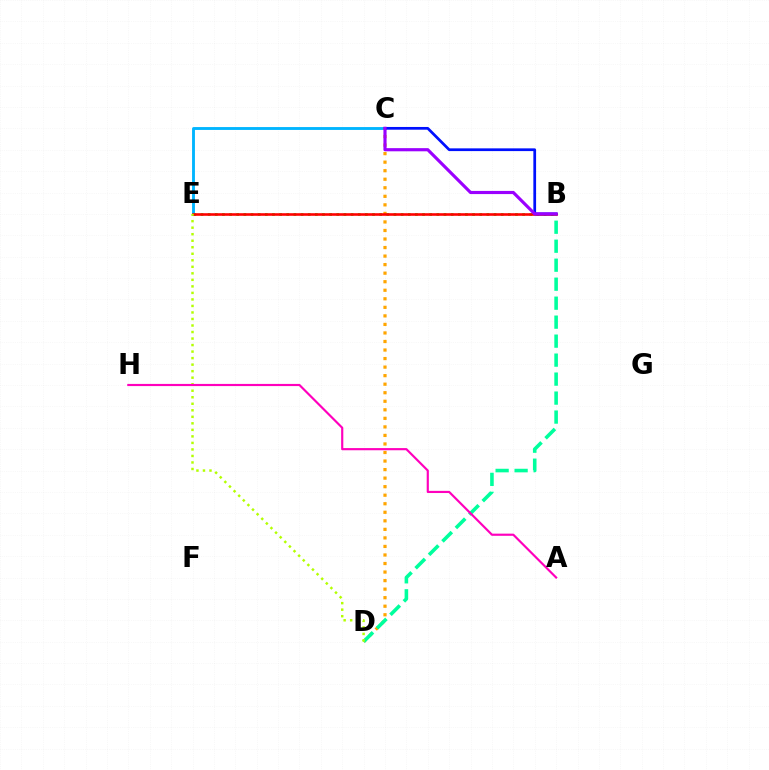{('C', 'E'): [{'color': '#00b5ff', 'line_style': 'solid', 'thickness': 2.06}], ('C', 'D'): [{'color': '#ffa500', 'line_style': 'dotted', 'thickness': 2.32}], ('B', 'E'): [{'color': '#08ff00', 'line_style': 'dotted', 'thickness': 1.94}, {'color': '#ff0000', 'line_style': 'solid', 'thickness': 1.87}], ('B', 'D'): [{'color': '#00ff9d', 'line_style': 'dashed', 'thickness': 2.58}], ('D', 'E'): [{'color': '#b3ff00', 'line_style': 'dotted', 'thickness': 1.77}], ('B', 'C'): [{'color': '#0010ff', 'line_style': 'solid', 'thickness': 1.97}, {'color': '#9b00ff', 'line_style': 'solid', 'thickness': 2.27}], ('A', 'H'): [{'color': '#ff00bd', 'line_style': 'solid', 'thickness': 1.56}]}